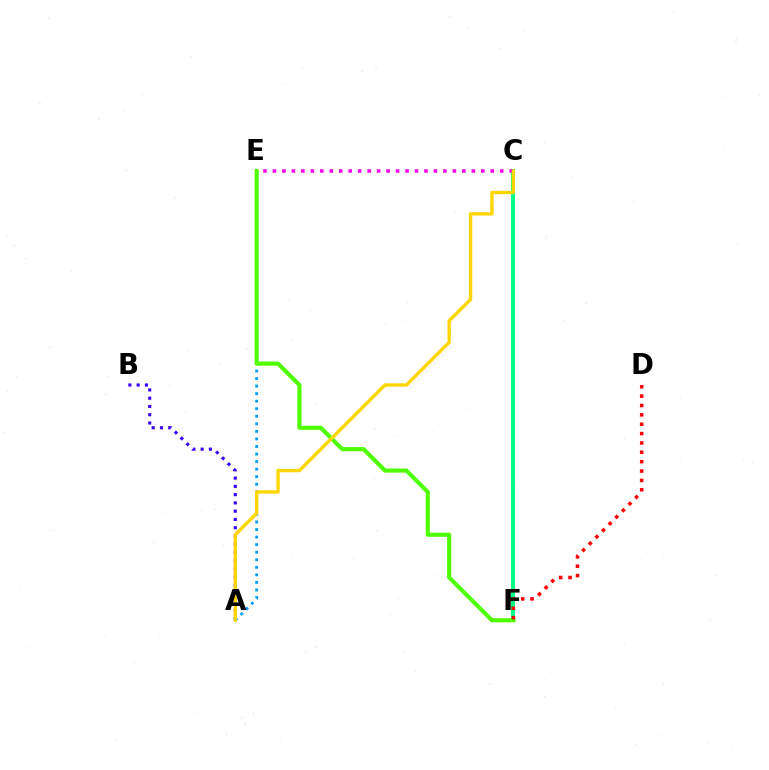{('C', 'F'): [{'color': '#00ff86', 'line_style': 'solid', 'thickness': 2.91}], ('A', 'E'): [{'color': '#009eff', 'line_style': 'dotted', 'thickness': 2.05}], ('A', 'B'): [{'color': '#3700ff', 'line_style': 'dotted', 'thickness': 2.24}], ('C', 'E'): [{'color': '#ff00ed', 'line_style': 'dotted', 'thickness': 2.57}], ('E', 'F'): [{'color': '#4fff00', 'line_style': 'solid', 'thickness': 2.98}], ('D', 'F'): [{'color': '#ff0000', 'line_style': 'dotted', 'thickness': 2.54}], ('A', 'C'): [{'color': '#ffd500', 'line_style': 'solid', 'thickness': 2.41}]}